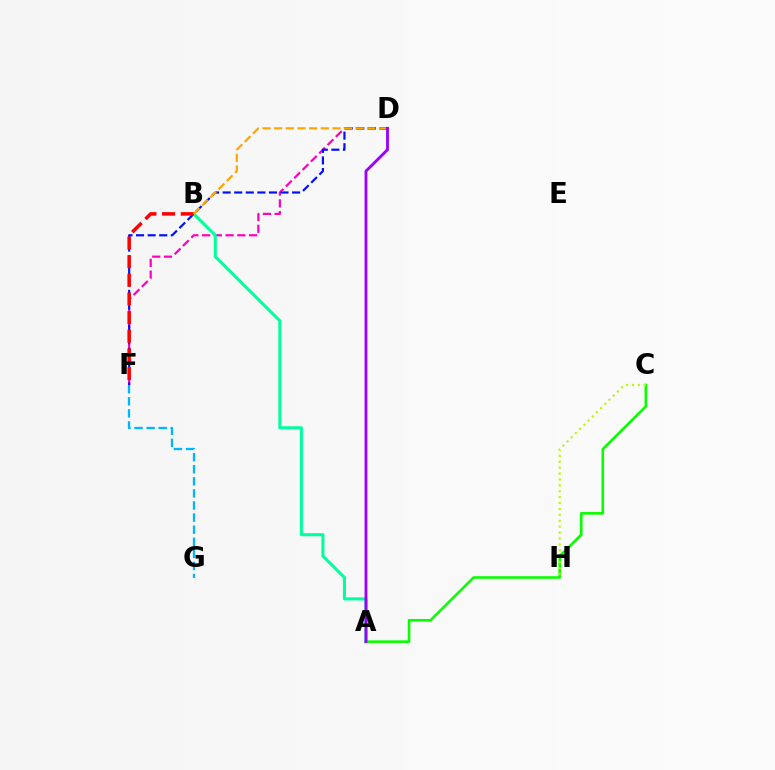{('D', 'F'): [{'color': '#ff00bd', 'line_style': 'dashed', 'thickness': 1.59}, {'color': '#0010ff', 'line_style': 'dashed', 'thickness': 1.57}], ('A', 'B'): [{'color': '#00ff9d', 'line_style': 'solid', 'thickness': 2.22}], ('B', 'F'): [{'color': '#ff0000', 'line_style': 'dashed', 'thickness': 2.53}], ('F', 'G'): [{'color': '#00b5ff', 'line_style': 'dashed', 'thickness': 1.64}], ('B', 'D'): [{'color': '#ffa500', 'line_style': 'dashed', 'thickness': 1.58}], ('A', 'C'): [{'color': '#08ff00', 'line_style': 'solid', 'thickness': 1.87}], ('C', 'H'): [{'color': '#b3ff00', 'line_style': 'dotted', 'thickness': 1.6}], ('A', 'D'): [{'color': '#9b00ff', 'line_style': 'solid', 'thickness': 2.05}]}